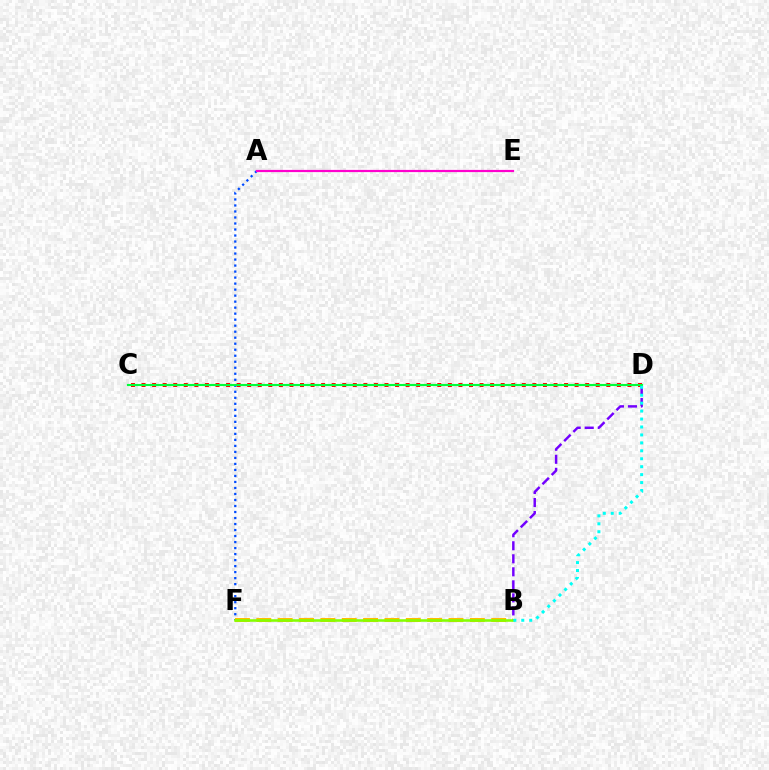{('A', 'F'): [{'color': '#004bff', 'line_style': 'dotted', 'thickness': 1.63}], ('C', 'D'): [{'color': '#ff0000', 'line_style': 'dotted', 'thickness': 2.87}, {'color': '#00ff39', 'line_style': 'solid', 'thickness': 1.54}], ('B', 'D'): [{'color': '#7200ff', 'line_style': 'dashed', 'thickness': 1.77}, {'color': '#00fff6', 'line_style': 'dotted', 'thickness': 2.16}], ('A', 'E'): [{'color': '#ff00cf', 'line_style': 'solid', 'thickness': 1.59}], ('B', 'F'): [{'color': '#ffbd00', 'line_style': 'dashed', 'thickness': 2.9}, {'color': '#84ff00', 'line_style': 'solid', 'thickness': 1.84}]}